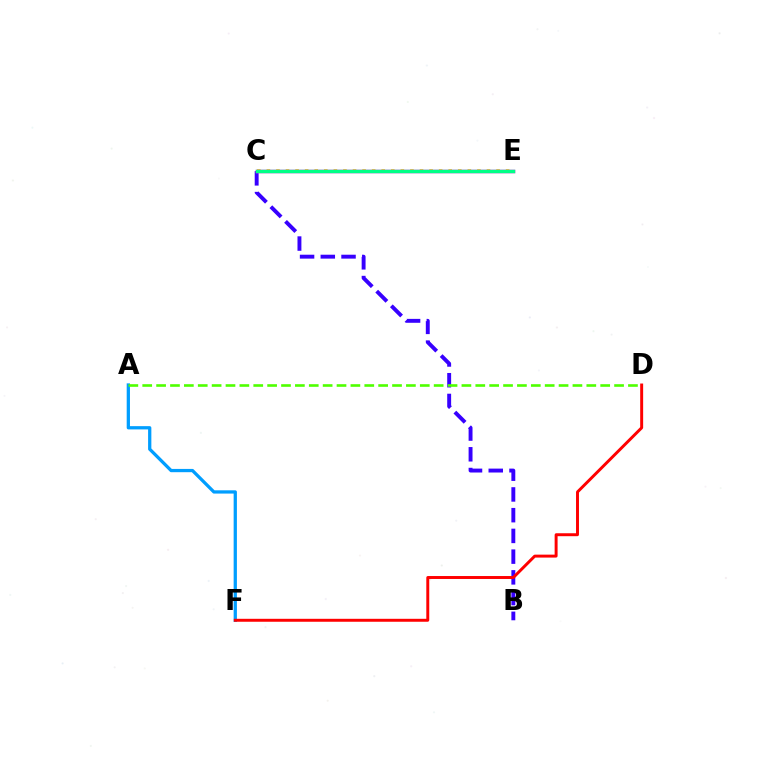{('B', 'C'): [{'color': '#3700ff', 'line_style': 'dashed', 'thickness': 2.82}], ('C', 'E'): [{'color': '#ffd500', 'line_style': 'dotted', 'thickness': 2.6}, {'color': '#ff00ed', 'line_style': 'solid', 'thickness': 2.51}, {'color': '#00ff86', 'line_style': 'solid', 'thickness': 2.47}], ('A', 'F'): [{'color': '#009eff', 'line_style': 'solid', 'thickness': 2.35}], ('A', 'D'): [{'color': '#4fff00', 'line_style': 'dashed', 'thickness': 1.89}], ('D', 'F'): [{'color': '#ff0000', 'line_style': 'solid', 'thickness': 2.12}]}